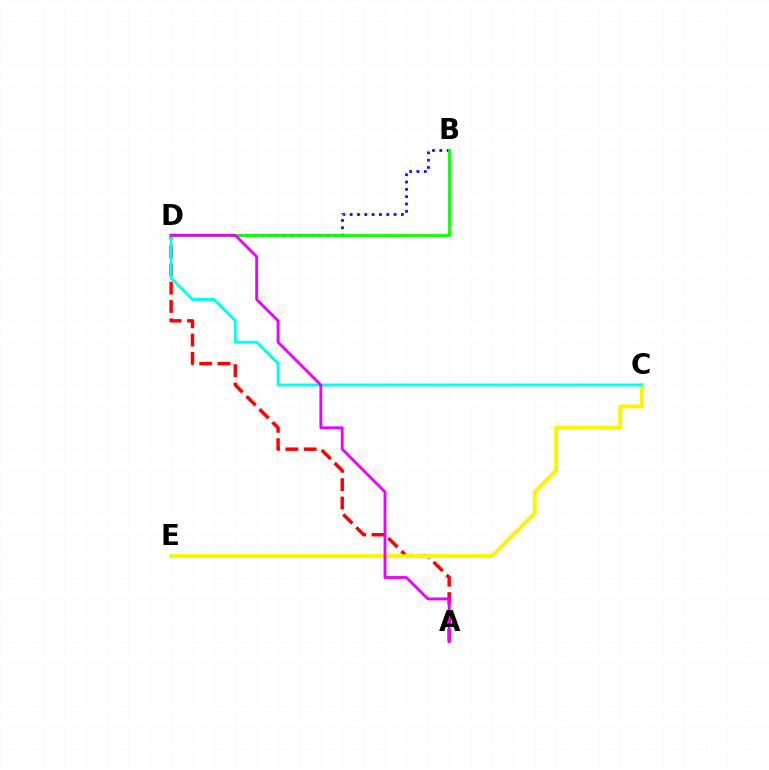{('A', 'D'): [{'color': '#ff0000', 'line_style': 'dashed', 'thickness': 2.49}, {'color': '#ee00ff', 'line_style': 'solid', 'thickness': 2.05}], ('B', 'D'): [{'color': '#0010ff', 'line_style': 'dotted', 'thickness': 1.99}, {'color': '#08ff00', 'line_style': 'solid', 'thickness': 2.02}], ('C', 'E'): [{'color': '#fcf500', 'line_style': 'solid', 'thickness': 2.85}], ('C', 'D'): [{'color': '#00fff6', 'line_style': 'solid', 'thickness': 2.09}]}